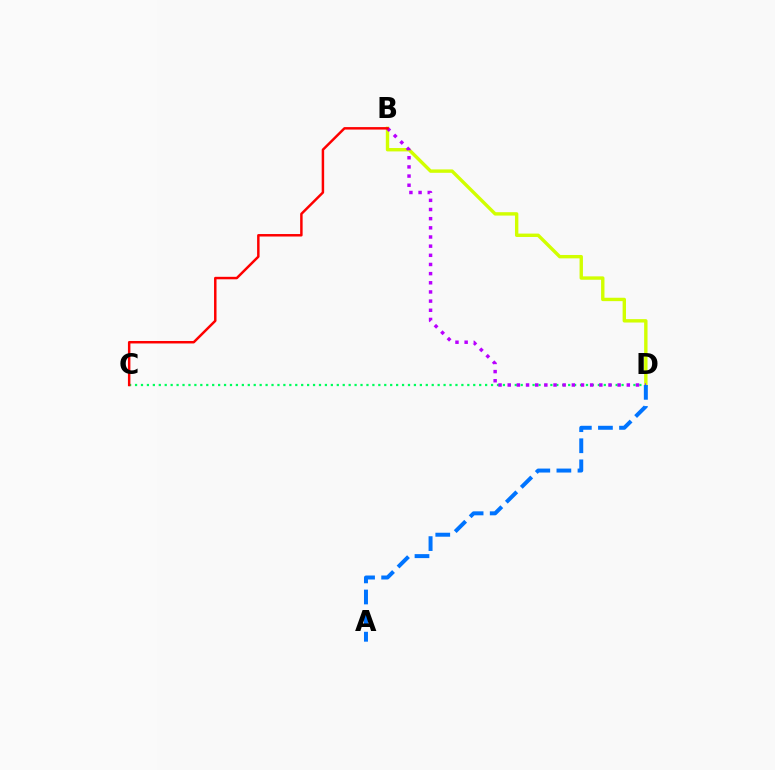{('B', 'D'): [{'color': '#d1ff00', 'line_style': 'solid', 'thickness': 2.44}, {'color': '#b900ff', 'line_style': 'dotted', 'thickness': 2.49}], ('C', 'D'): [{'color': '#00ff5c', 'line_style': 'dotted', 'thickness': 1.61}], ('A', 'D'): [{'color': '#0074ff', 'line_style': 'dashed', 'thickness': 2.86}], ('B', 'C'): [{'color': '#ff0000', 'line_style': 'solid', 'thickness': 1.78}]}